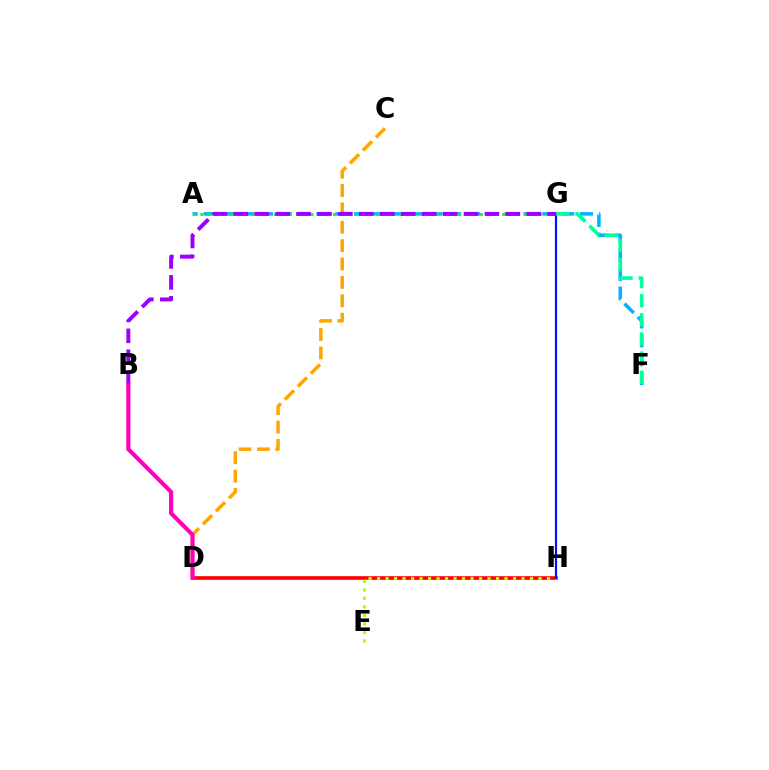{('D', 'H'): [{'color': '#ff0000', 'line_style': 'solid', 'thickness': 2.62}], ('C', 'D'): [{'color': '#ffa500', 'line_style': 'dashed', 'thickness': 2.5}], ('A', 'F'): [{'color': '#00b5ff', 'line_style': 'dashed', 'thickness': 2.56}], ('A', 'G'): [{'color': '#08ff00', 'line_style': 'dotted', 'thickness': 2.0}], ('E', 'H'): [{'color': '#b3ff00', 'line_style': 'dotted', 'thickness': 2.31}], ('G', 'H'): [{'color': '#0010ff', 'line_style': 'solid', 'thickness': 1.57}], ('F', 'G'): [{'color': '#00ff9d', 'line_style': 'dashed', 'thickness': 2.6}], ('B', 'G'): [{'color': '#9b00ff', 'line_style': 'dashed', 'thickness': 2.84}], ('B', 'D'): [{'color': '#ff00bd', 'line_style': 'solid', 'thickness': 3.0}]}